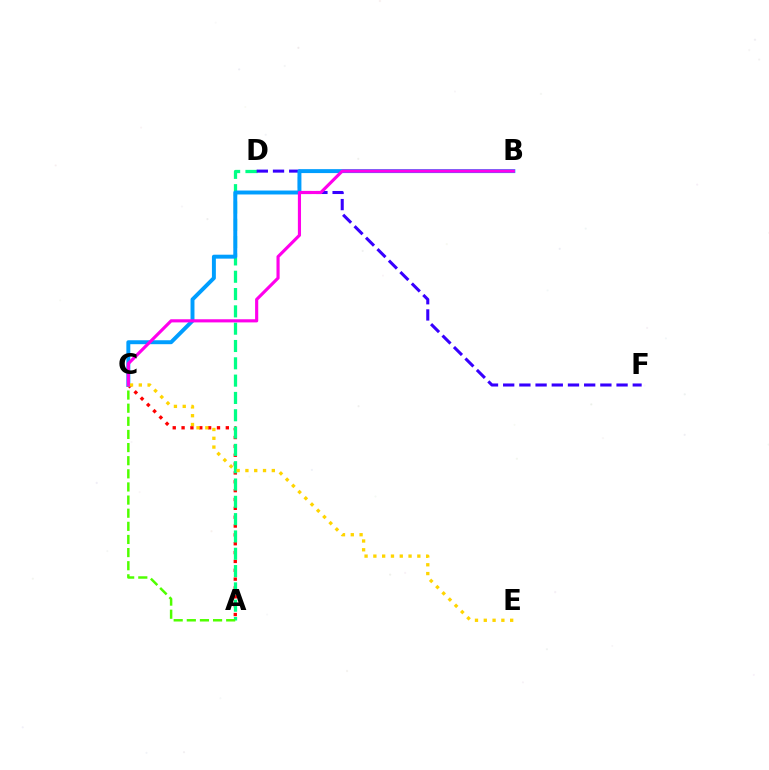{('A', 'C'): [{'color': '#ff0000', 'line_style': 'dotted', 'thickness': 2.4}, {'color': '#4fff00', 'line_style': 'dashed', 'thickness': 1.78}], ('A', 'D'): [{'color': '#00ff86', 'line_style': 'dashed', 'thickness': 2.35}], ('D', 'F'): [{'color': '#3700ff', 'line_style': 'dashed', 'thickness': 2.2}], ('B', 'C'): [{'color': '#009eff', 'line_style': 'solid', 'thickness': 2.83}, {'color': '#ff00ed', 'line_style': 'solid', 'thickness': 2.26}], ('C', 'E'): [{'color': '#ffd500', 'line_style': 'dotted', 'thickness': 2.39}]}